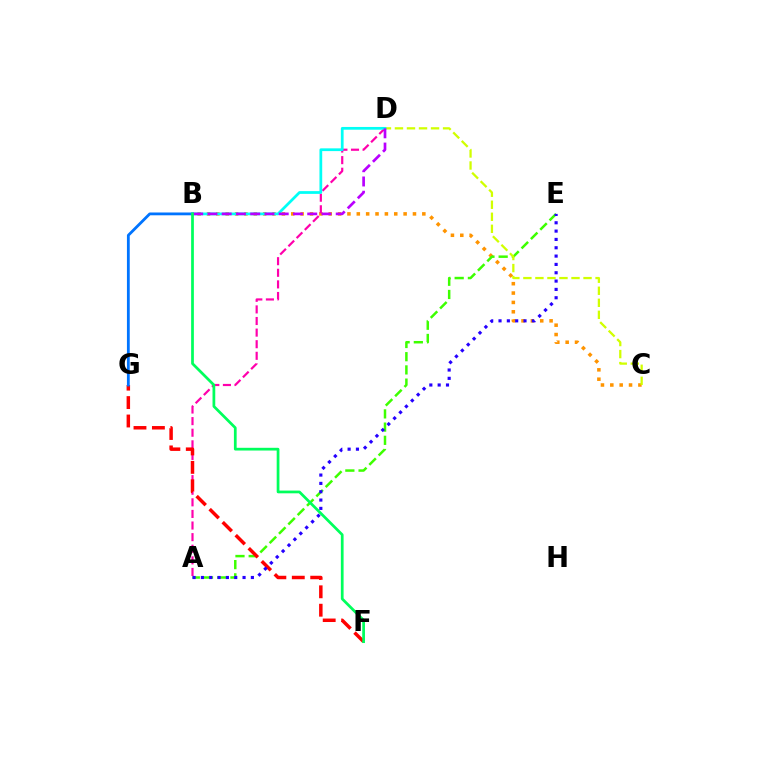{('B', 'C'): [{'color': '#ff9400', 'line_style': 'dotted', 'thickness': 2.54}], ('A', 'E'): [{'color': '#3dff00', 'line_style': 'dashed', 'thickness': 1.79}, {'color': '#2500ff', 'line_style': 'dotted', 'thickness': 2.26}], ('C', 'D'): [{'color': '#d1ff00', 'line_style': 'dashed', 'thickness': 1.63}], ('A', 'D'): [{'color': '#ff00ac', 'line_style': 'dashed', 'thickness': 1.58}], ('F', 'G'): [{'color': '#ff0000', 'line_style': 'dashed', 'thickness': 2.5}], ('B', 'D'): [{'color': '#00fff6', 'line_style': 'solid', 'thickness': 1.98}, {'color': '#b900ff', 'line_style': 'dashed', 'thickness': 1.94}], ('B', 'G'): [{'color': '#0074ff', 'line_style': 'solid', 'thickness': 2.02}], ('B', 'F'): [{'color': '#00ff5c', 'line_style': 'solid', 'thickness': 1.97}]}